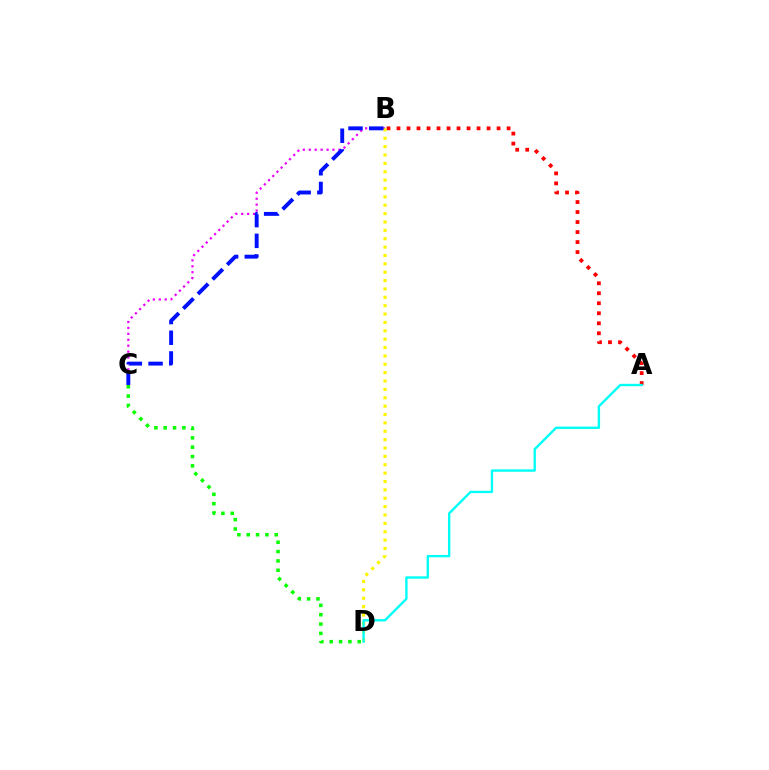{('B', 'C'): [{'color': '#ee00ff', 'line_style': 'dotted', 'thickness': 1.61}, {'color': '#0010ff', 'line_style': 'dashed', 'thickness': 2.81}], ('A', 'B'): [{'color': '#ff0000', 'line_style': 'dotted', 'thickness': 2.72}], ('B', 'D'): [{'color': '#fcf500', 'line_style': 'dotted', 'thickness': 2.27}], ('A', 'D'): [{'color': '#00fff6', 'line_style': 'solid', 'thickness': 1.71}], ('C', 'D'): [{'color': '#08ff00', 'line_style': 'dotted', 'thickness': 2.54}]}